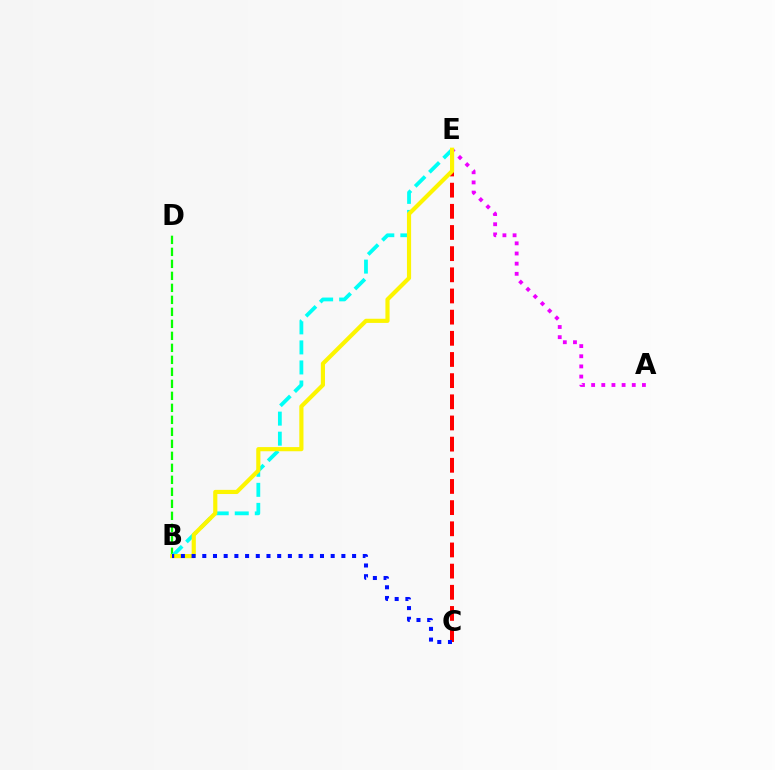{('B', 'D'): [{'color': '#08ff00', 'line_style': 'dashed', 'thickness': 1.63}], ('A', 'E'): [{'color': '#ee00ff', 'line_style': 'dotted', 'thickness': 2.76}], ('B', 'E'): [{'color': '#00fff6', 'line_style': 'dashed', 'thickness': 2.72}, {'color': '#fcf500', 'line_style': 'solid', 'thickness': 2.99}], ('C', 'E'): [{'color': '#ff0000', 'line_style': 'dashed', 'thickness': 2.88}], ('B', 'C'): [{'color': '#0010ff', 'line_style': 'dotted', 'thickness': 2.91}]}